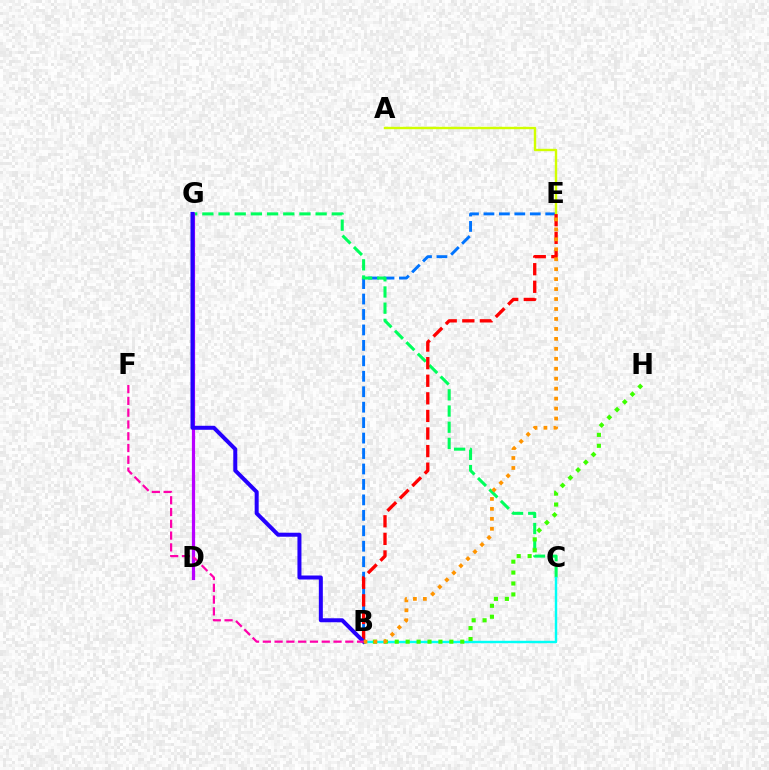{('B', 'E'): [{'color': '#0074ff', 'line_style': 'dashed', 'thickness': 2.1}, {'color': '#ff0000', 'line_style': 'dashed', 'thickness': 2.39}, {'color': '#ff9400', 'line_style': 'dotted', 'thickness': 2.71}], ('C', 'G'): [{'color': '#00ff5c', 'line_style': 'dashed', 'thickness': 2.2}], ('B', 'C'): [{'color': '#00fff6', 'line_style': 'solid', 'thickness': 1.74}], ('A', 'E'): [{'color': '#d1ff00', 'line_style': 'solid', 'thickness': 1.73}], ('D', 'G'): [{'color': '#b900ff', 'line_style': 'solid', 'thickness': 2.31}], ('B', 'H'): [{'color': '#3dff00', 'line_style': 'dotted', 'thickness': 2.97}], ('B', 'G'): [{'color': '#2500ff', 'line_style': 'solid', 'thickness': 2.88}], ('B', 'F'): [{'color': '#ff00ac', 'line_style': 'dashed', 'thickness': 1.6}]}